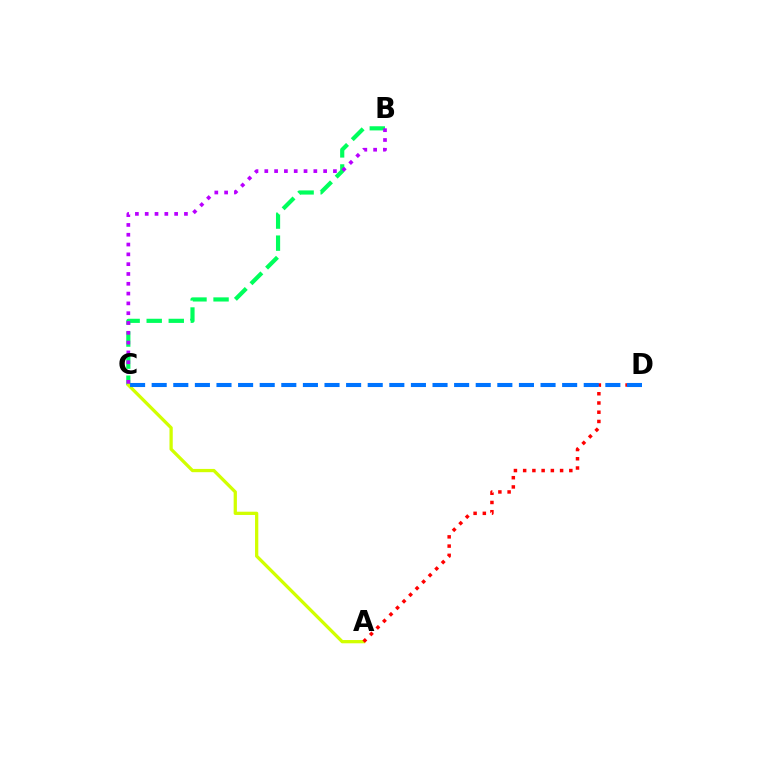{('B', 'C'): [{'color': '#00ff5c', 'line_style': 'dashed', 'thickness': 3.0}, {'color': '#b900ff', 'line_style': 'dotted', 'thickness': 2.66}], ('A', 'C'): [{'color': '#d1ff00', 'line_style': 'solid', 'thickness': 2.35}], ('A', 'D'): [{'color': '#ff0000', 'line_style': 'dotted', 'thickness': 2.51}], ('C', 'D'): [{'color': '#0074ff', 'line_style': 'dashed', 'thickness': 2.93}]}